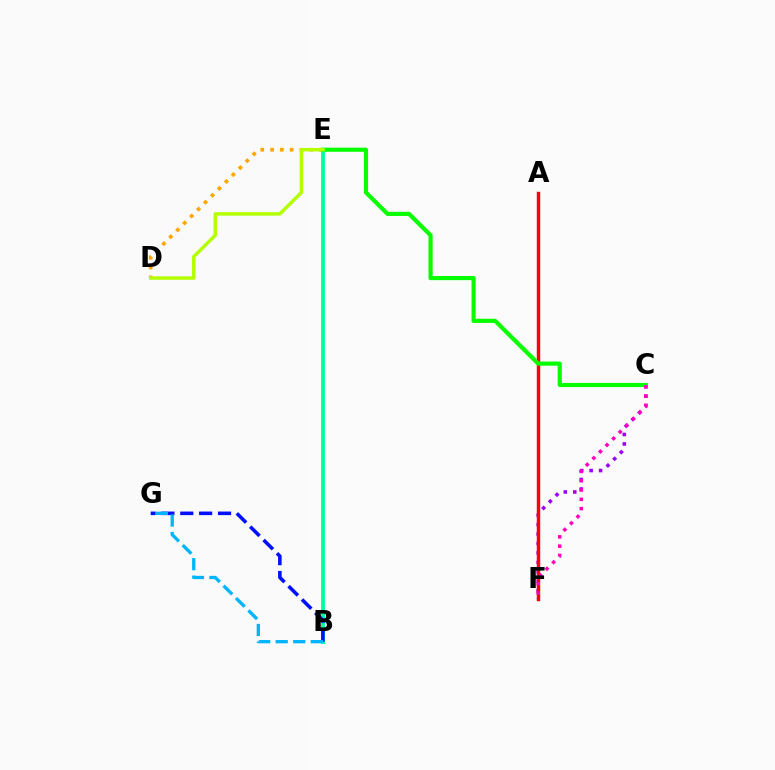{('D', 'E'): [{'color': '#ffa500', 'line_style': 'dotted', 'thickness': 2.66}, {'color': '#b3ff00', 'line_style': 'solid', 'thickness': 2.48}], ('B', 'E'): [{'color': '#00ff9d', 'line_style': 'solid', 'thickness': 2.77}], ('B', 'G'): [{'color': '#0010ff', 'line_style': 'dashed', 'thickness': 2.56}, {'color': '#00b5ff', 'line_style': 'dashed', 'thickness': 2.38}], ('C', 'F'): [{'color': '#9b00ff', 'line_style': 'dotted', 'thickness': 2.57}, {'color': '#ff00bd', 'line_style': 'dotted', 'thickness': 2.53}], ('A', 'F'): [{'color': '#ff0000', 'line_style': 'solid', 'thickness': 2.46}], ('C', 'E'): [{'color': '#08ff00', 'line_style': 'solid', 'thickness': 3.0}]}